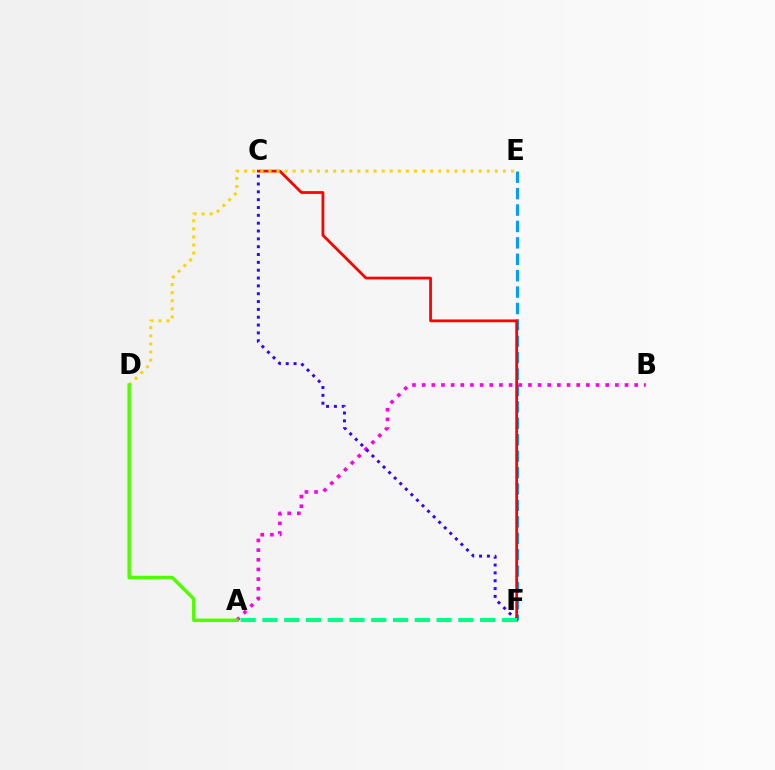{('E', 'F'): [{'color': '#009eff', 'line_style': 'dashed', 'thickness': 2.23}], ('C', 'F'): [{'color': '#ff0000', 'line_style': 'solid', 'thickness': 1.98}, {'color': '#3700ff', 'line_style': 'dotted', 'thickness': 2.13}], ('D', 'E'): [{'color': '#ffd500', 'line_style': 'dotted', 'thickness': 2.2}], ('A', 'B'): [{'color': '#ff00ed', 'line_style': 'dotted', 'thickness': 2.62}], ('A', 'F'): [{'color': '#00ff86', 'line_style': 'dashed', 'thickness': 2.96}], ('A', 'D'): [{'color': '#4fff00', 'line_style': 'solid', 'thickness': 2.48}]}